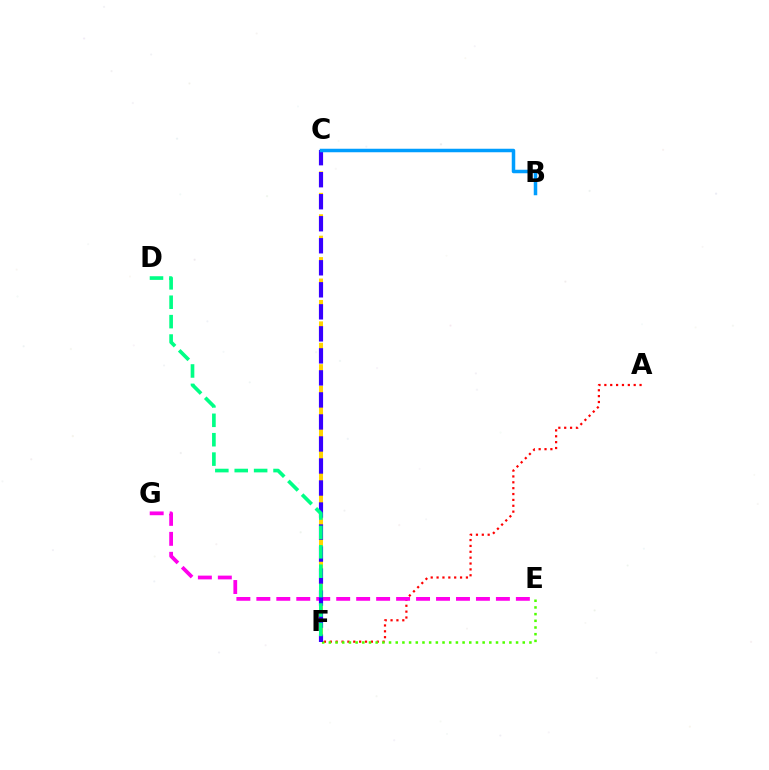{('C', 'F'): [{'color': '#ffd500', 'line_style': 'dashed', 'thickness': 2.91}, {'color': '#3700ff', 'line_style': 'dashed', 'thickness': 2.99}], ('A', 'F'): [{'color': '#ff0000', 'line_style': 'dotted', 'thickness': 1.59}], ('E', 'F'): [{'color': '#4fff00', 'line_style': 'dotted', 'thickness': 1.82}], ('E', 'G'): [{'color': '#ff00ed', 'line_style': 'dashed', 'thickness': 2.71}], ('B', 'C'): [{'color': '#009eff', 'line_style': 'solid', 'thickness': 2.52}], ('D', 'F'): [{'color': '#00ff86', 'line_style': 'dashed', 'thickness': 2.64}]}